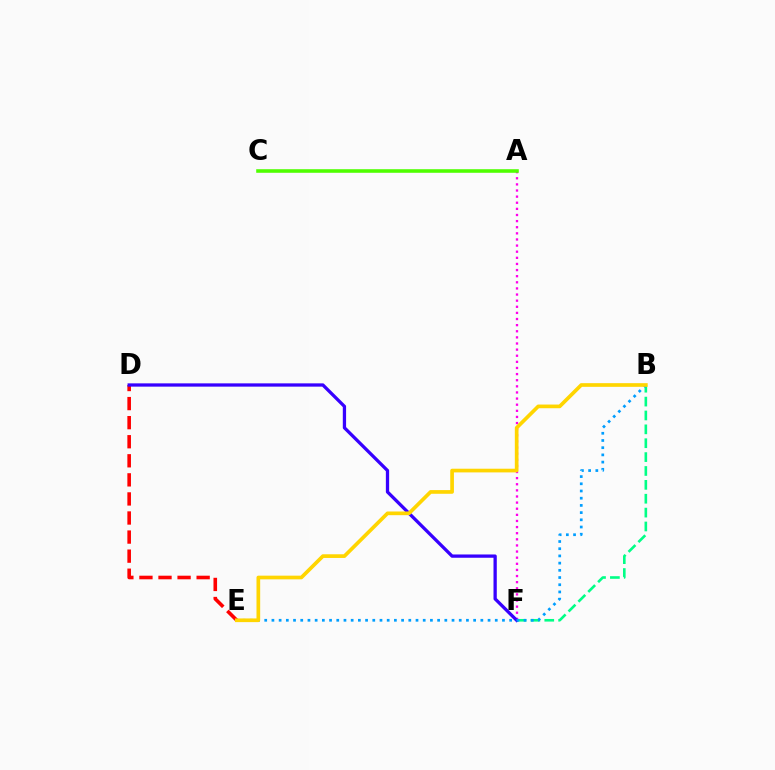{('D', 'E'): [{'color': '#ff0000', 'line_style': 'dashed', 'thickness': 2.59}], ('A', 'F'): [{'color': '#ff00ed', 'line_style': 'dotted', 'thickness': 1.66}], ('B', 'F'): [{'color': '#00ff86', 'line_style': 'dashed', 'thickness': 1.89}], ('D', 'F'): [{'color': '#3700ff', 'line_style': 'solid', 'thickness': 2.36}], ('A', 'C'): [{'color': '#4fff00', 'line_style': 'solid', 'thickness': 2.57}], ('B', 'E'): [{'color': '#009eff', 'line_style': 'dotted', 'thickness': 1.96}, {'color': '#ffd500', 'line_style': 'solid', 'thickness': 2.65}]}